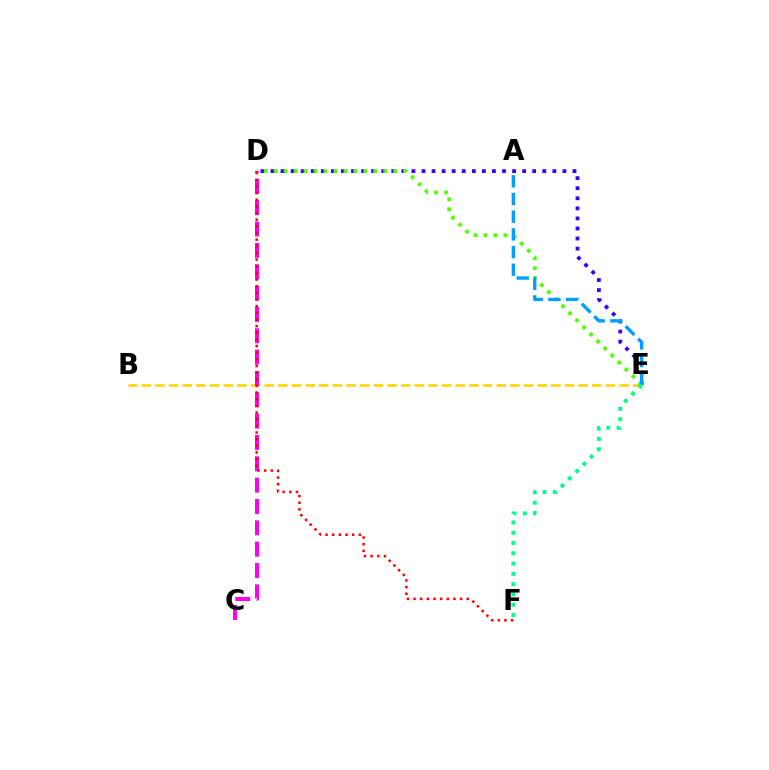{('D', 'E'): [{'color': '#3700ff', 'line_style': 'dotted', 'thickness': 2.74}, {'color': '#4fff00', 'line_style': 'dotted', 'thickness': 2.7}], ('B', 'E'): [{'color': '#ffd500', 'line_style': 'dashed', 'thickness': 1.85}], ('C', 'D'): [{'color': '#ff00ed', 'line_style': 'dashed', 'thickness': 2.9}], ('A', 'E'): [{'color': '#009eff', 'line_style': 'dashed', 'thickness': 2.4}], ('D', 'F'): [{'color': '#ff0000', 'line_style': 'dotted', 'thickness': 1.81}], ('E', 'F'): [{'color': '#00ff86', 'line_style': 'dotted', 'thickness': 2.79}]}